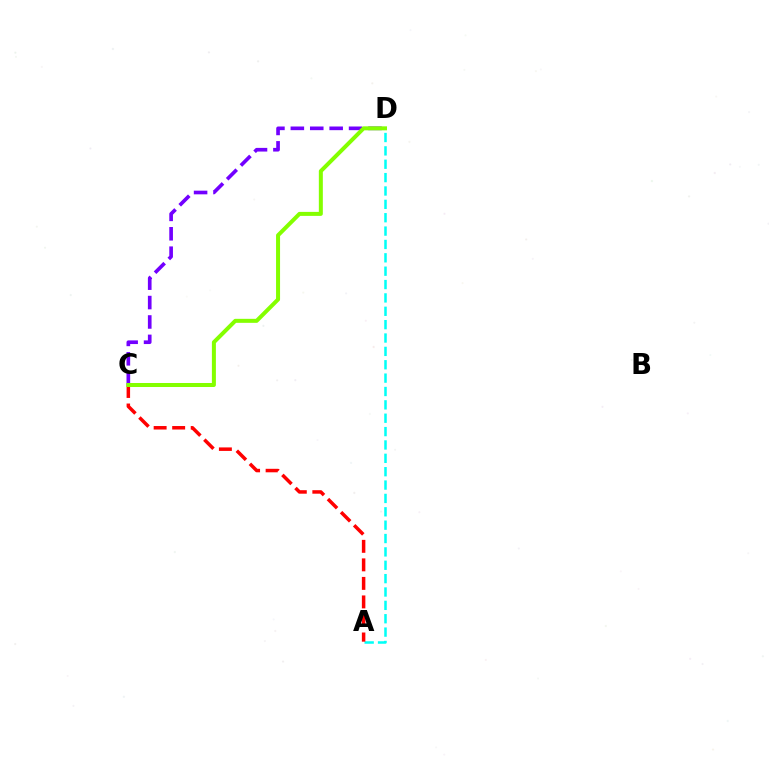{('A', 'D'): [{'color': '#00fff6', 'line_style': 'dashed', 'thickness': 1.82}], ('C', 'D'): [{'color': '#7200ff', 'line_style': 'dashed', 'thickness': 2.64}, {'color': '#84ff00', 'line_style': 'solid', 'thickness': 2.88}], ('A', 'C'): [{'color': '#ff0000', 'line_style': 'dashed', 'thickness': 2.52}]}